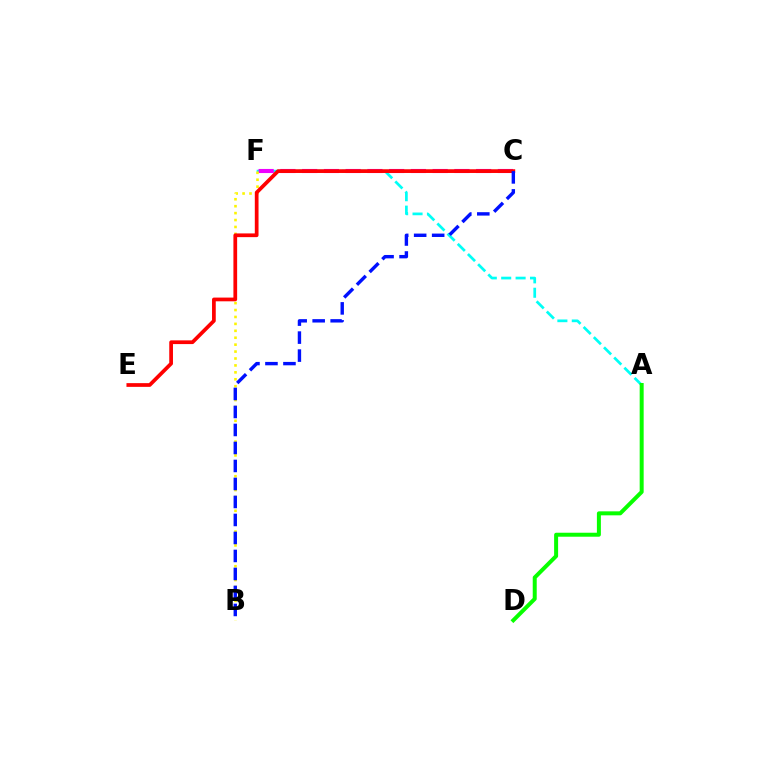{('A', 'F'): [{'color': '#00fff6', 'line_style': 'dashed', 'thickness': 1.96}], ('C', 'F'): [{'color': '#ee00ff', 'line_style': 'dashed', 'thickness': 2.95}], ('A', 'D'): [{'color': '#08ff00', 'line_style': 'solid', 'thickness': 2.87}], ('B', 'F'): [{'color': '#fcf500', 'line_style': 'dotted', 'thickness': 1.88}], ('C', 'E'): [{'color': '#ff0000', 'line_style': 'solid', 'thickness': 2.68}], ('B', 'C'): [{'color': '#0010ff', 'line_style': 'dashed', 'thickness': 2.45}]}